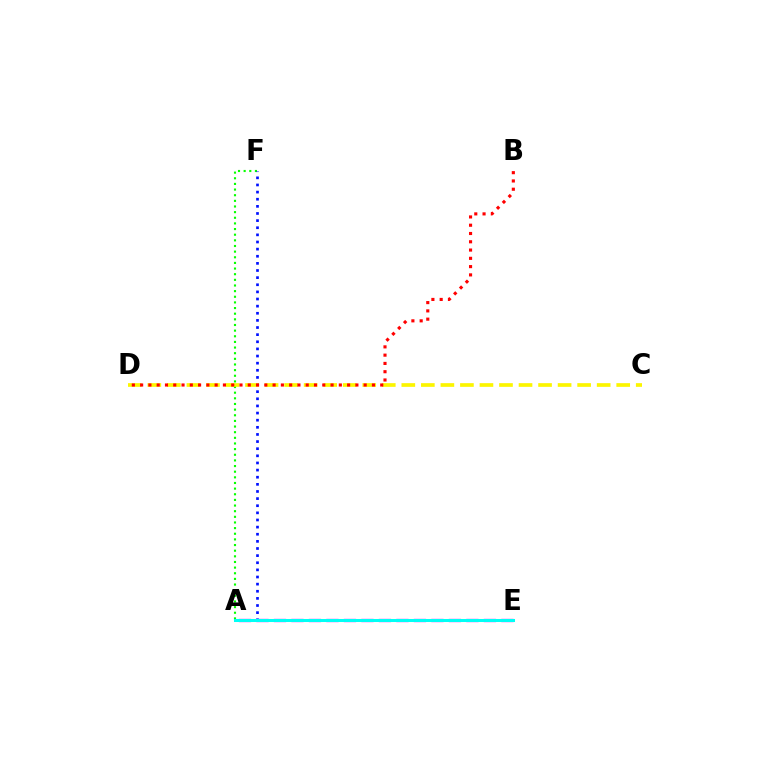{('A', 'F'): [{'color': '#08ff00', 'line_style': 'dotted', 'thickness': 1.53}, {'color': '#0010ff', 'line_style': 'dotted', 'thickness': 1.94}], ('A', 'E'): [{'color': '#ee00ff', 'line_style': 'dashed', 'thickness': 2.38}, {'color': '#00fff6', 'line_style': 'solid', 'thickness': 2.18}], ('C', 'D'): [{'color': '#fcf500', 'line_style': 'dashed', 'thickness': 2.65}], ('B', 'D'): [{'color': '#ff0000', 'line_style': 'dotted', 'thickness': 2.25}]}